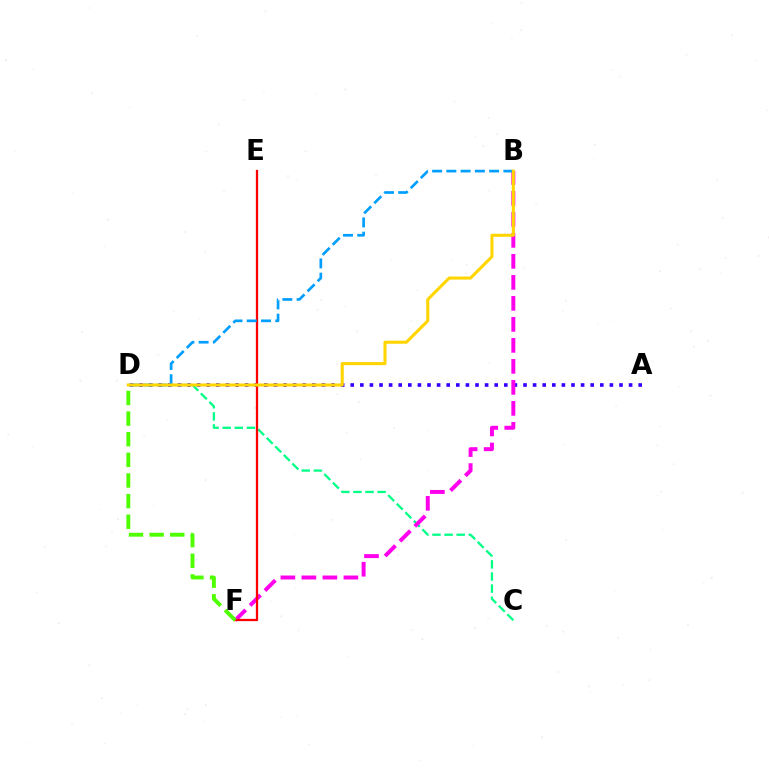{('C', 'D'): [{'color': '#00ff86', 'line_style': 'dashed', 'thickness': 1.64}], ('A', 'D'): [{'color': '#3700ff', 'line_style': 'dotted', 'thickness': 2.61}], ('B', 'F'): [{'color': '#ff00ed', 'line_style': 'dashed', 'thickness': 2.85}], ('E', 'F'): [{'color': '#ff0000', 'line_style': 'solid', 'thickness': 1.64}], ('D', 'F'): [{'color': '#4fff00', 'line_style': 'dashed', 'thickness': 2.8}], ('B', 'D'): [{'color': '#009eff', 'line_style': 'dashed', 'thickness': 1.94}, {'color': '#ffd500', 'line_style': 'solid', 'thickness': 2.2}]}